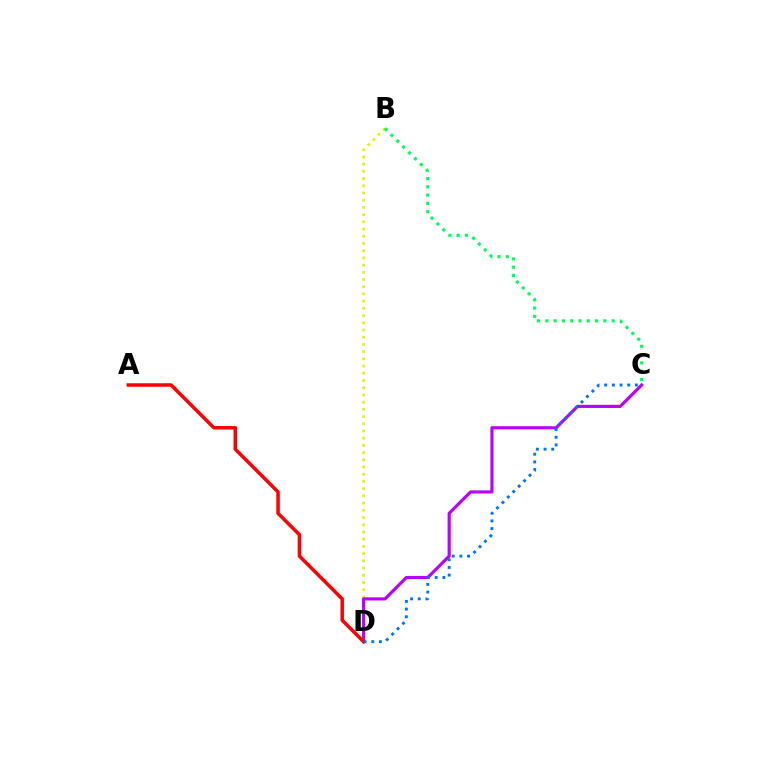{('B', 'D'): [{'color': '#d1ff00', 'line_style': 'dotted', 'thickness': 1.96}], ('C', 'D'): [{'color': '#b900ff', 'line_style': 'solid', 'thickness': 2.26}, {'color': '#0074ff', 'line_style': 'dotted', 'thickness': 2.09}], ('B', 'C'): [{'color': '#00ff5c', 'line_style': 'dotted', 'thickness': 2.25}], ('A', 'D'): [{'color': '#ff0000', 'line_style': 'solid', 'thickness': 2.52}]}